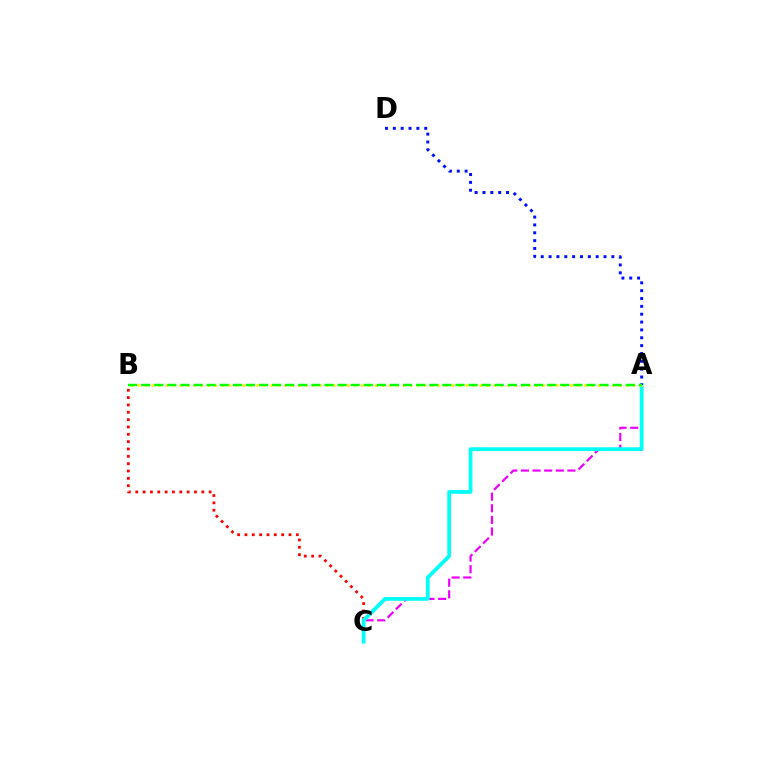{('B', 'C'): [{'color': '#ff0000', 'line_style': 'dotted', 'thickness': 1.99}], ('A', 'C'): [{'color': '#ee00ff', 'line_style': 'dashed', 'thickness': 1.58}, {'color': '#00fff6', 'line_style': 'solid', 'thickness': 2.72}], ('A', 'B'): [{'color': '#fcf500', 'line_style': 'dotted', 'thickness': 1.89}, {'color': '#08ff00', 'line_style': 'dashed', 'thickness': 1.78}], ('A', 'D'): [{'color': '#0010ff', 'line_style': 'dotted', 'thickness': 2.13}]}